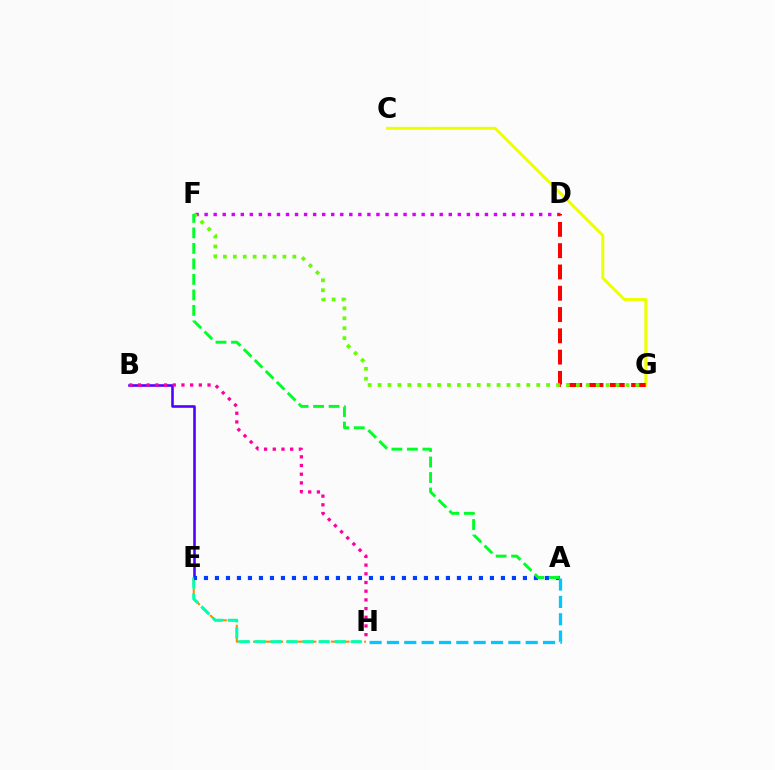{('E', 'H'): [{'color': '#ff8800', 'line_style': 'dashed', 'thickness': 1.51}, {'color': '#00ffaf', 'line_style': 'dashed', 'thickness': 2.18}], ('B', 'E'): [{'color': '#4f00ff', 'line_style': 'solid', 'thickness': 1.85}], ('D', 'F'): [{'color': '#d600ff', 'line_style': 'dotted', 'thickness': 2.46}], ('B', 'H'): [{'color': '#ff00a0', 'line_style': 'dotted', 'thickness': 2.36}], ('C', 'G'): [{'color': '#eeff00', 'line_style': 'solid', 'thickness': 2.15}], ('A', 'E'): [{'color': '#003fff', 'line_style': 'dotted', 'thickness': 2.99}], ('D', 'G'): [{'color': '#ff0000', 'line_style': 'dashed', 'thickness': 2.89}], ('F', 'G'): [{'color': '#66ff00', 'line_style': 'dotted', 'thickness': 2.69}], ('A', 'H'): [{'color': '#00c7ff', 'line_style': 'dashed', 'thickness': 2.36}], ('A', 'F'): [{'color': '#00ff27', 'line_style': 'dashed', 'thickness': 2.11}]}